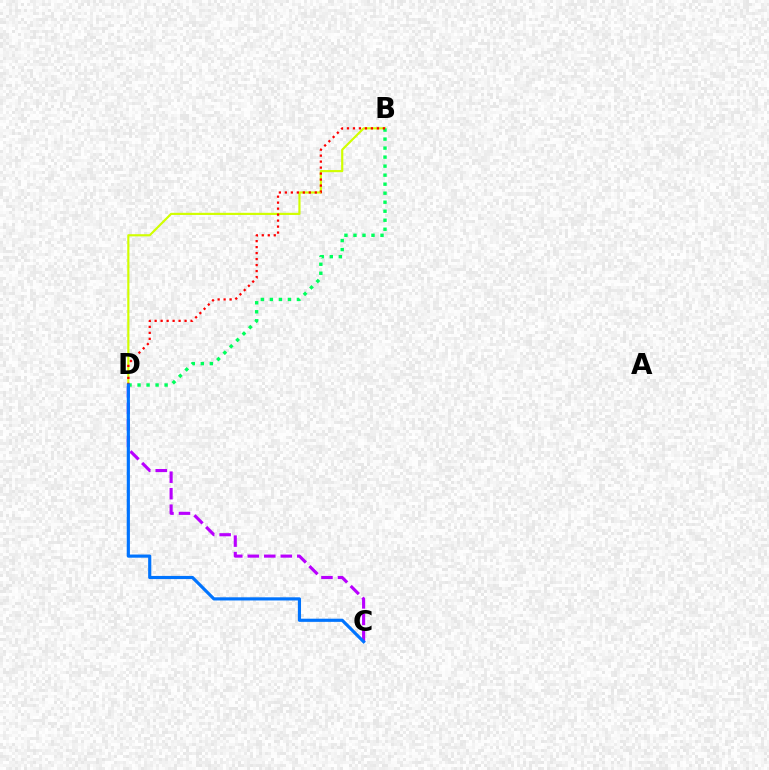{('B', 'D'): [{'color': '#d1ff00', 'line_style': 'solid', 'thickness': 1.56}, {'color': '#00ff5c', 'line_style': 'dotted', 'thickness': 2.45}, {'color': '#ff0000', 'line_style': 'dotted', 'thickness': 1.63}], ('C', 'D'): [{'color': '#b900ff', 'line_style': 'dashed', 'thickness': 2.24}, {'color': '#0074ff', 'line_style': 'solid', 'thickness': 2.27}]}